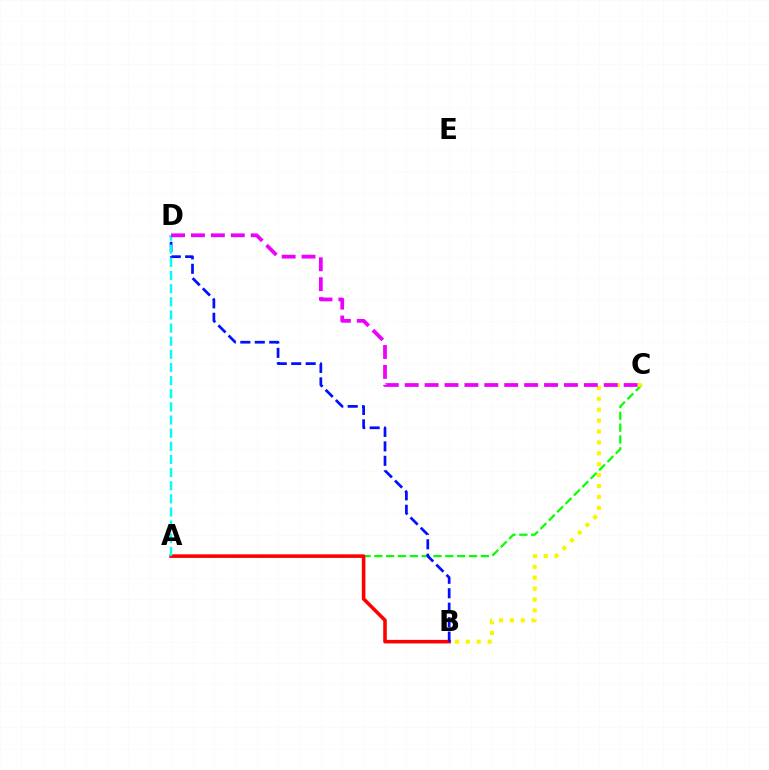{('A', 'C'): [{'color': '#08ff00', 'line_style': 'dashed', 'thickness': 1.61}], ('B', 'C'): [{'color': '#fcf500', 'line_style': 'dotted', 'thickness': 2.96}], ('A', 'B'): [{'color': '#ff0000', 'line_style': 'solid', 'thickness': 2.57}], ('B', 'D'): [{'color': '#0010ff', 'line_style': 'dashed', 'thickness': 1.96}], ('A', 'D'): [{'color': '#00fff6', 'line_style': 'dashed', 'thickness': 1.78}], ('C', 'D'): [{'color': '#ee00ff', 'line_style': 'dashed', 'thickness': 2.7}]}